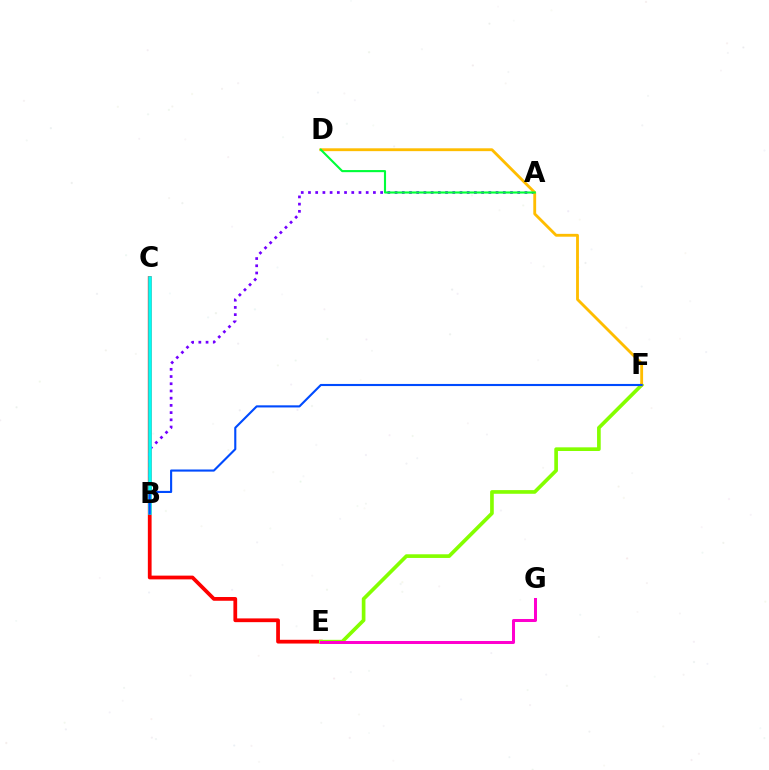{('C', 'E'): [{'color': '#ff0000', 'line_style': 'solid', 'thickness': 2.7}], ('A', 'B'): [{'color': '#7200ff', 'line_style': 'dotted', 'thickness': 1.96}], ('E', 'F'): [{'color': '#84ff00', 'line_style': 'solid', 'thickness': 2.64}], ('B', 'C'): [{'color': '#00fff6', 'line_style': 'solid', 'thickness': 2.53}], ('D', 'F'): [{'color': '#ffbd00', 'line_style': 'solid', 'thickness': 2.05}], ('A', 'D'): [{'color': '#00ff39', 'line_style': 'solid', 'thickness': 1.52}], ('E', 'G'): [{'color': '#ff00cf', 'line_style': 'solid', 'thickness': 2.17}], ('B', 'F'): [{'color': '#004bff', 'line_style': 'solid', 'thickness': 1.52}]}